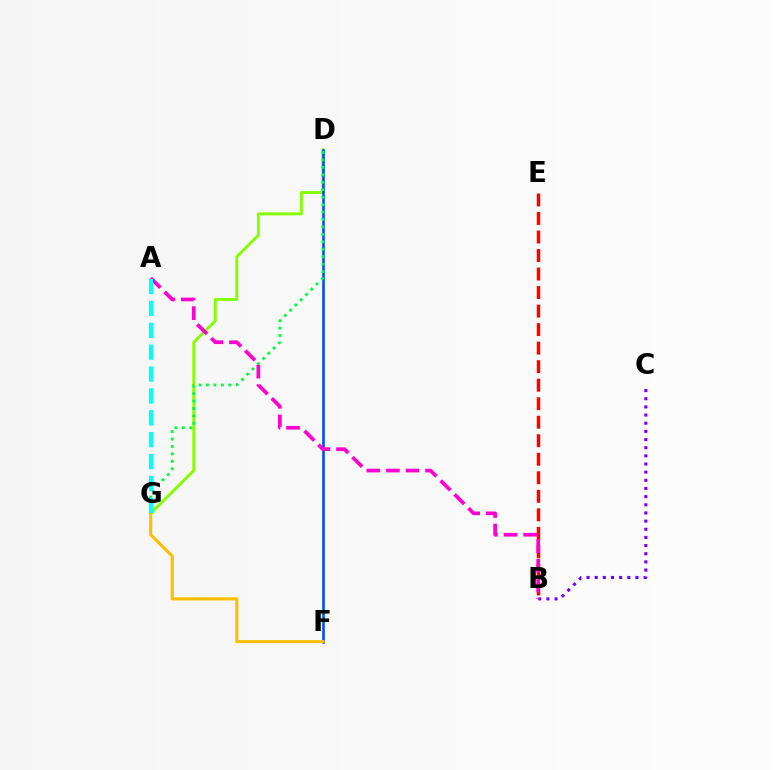{('B', 'C'): [{'color': '#7200ff', 'line_style': 'dotted', 'thickness': 2.22}], ('D', 'G'): [{'color': '#84ff00', 'line_style': 'solid', 'thickness': 2.07}, {'color': '#00ff39', 'line_style': 'dotted', 'thickness': 2.02}], ('D', 'F'): [{'color': '#004bff', 'line_style': 'solid', 'thickness': 1.87}], ('F', 'G'): [{'color': '#ffbd00', 'line_style': 'solid', 'thickness': 2.22}], ('B', 'E'): [{'color': '#ff0000', 'line_style': 'dashed', 'thickness': 2.52}], ('A', 'B'): [{'color': '#ff00cf', 'line_style': 'dashed', 'thickness': 2.66}], ('A', 'G'): [{'color': '#00fff6', 'line_style': 'dashed', 'thickness': 2.97}]}